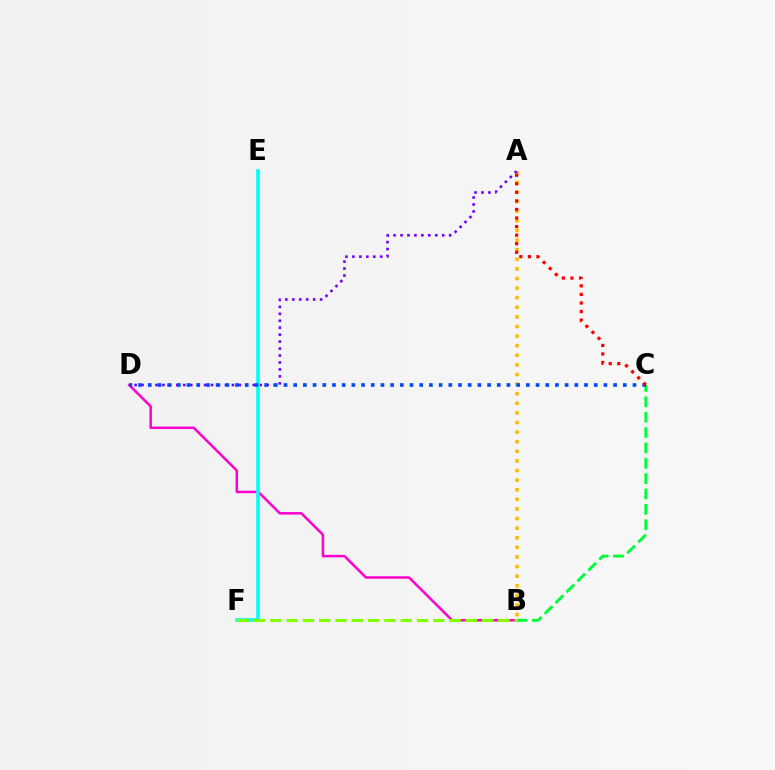{('A', 'B'): [{'color': '#ffbd00', 'line_style': 'dotted', 'thickness': 2.61}], ('A', 'D'): [{'color': '#7200ff', 'line_style': 'dotted', 'thickness': 1.89}], ('B', 'D'): [{'color': '#ff00cf', 'line_style': 'solid', 'thickness': 1.8}], ('B', 'C'): [{'color': '#00ff39', 'line_style': 'dashed', 'thickness': 2.09}], ('E', 'F'): [{'color': '#00fff6', 'line_style': 'solid', 'thickness': 2.62}], ('C', 'D'): [{'color': '#004bff', 'line_style': 'dotted', 'thickness': 2.63}], ('A', 'C'): [{'color': '#ff0000', 'line_style': 'dotted', 'thickness': 2.33}], ('B', 'F'): [{'color': '#84ff00', 'line_style': 'dashed', 'thickness': 2.21}]}